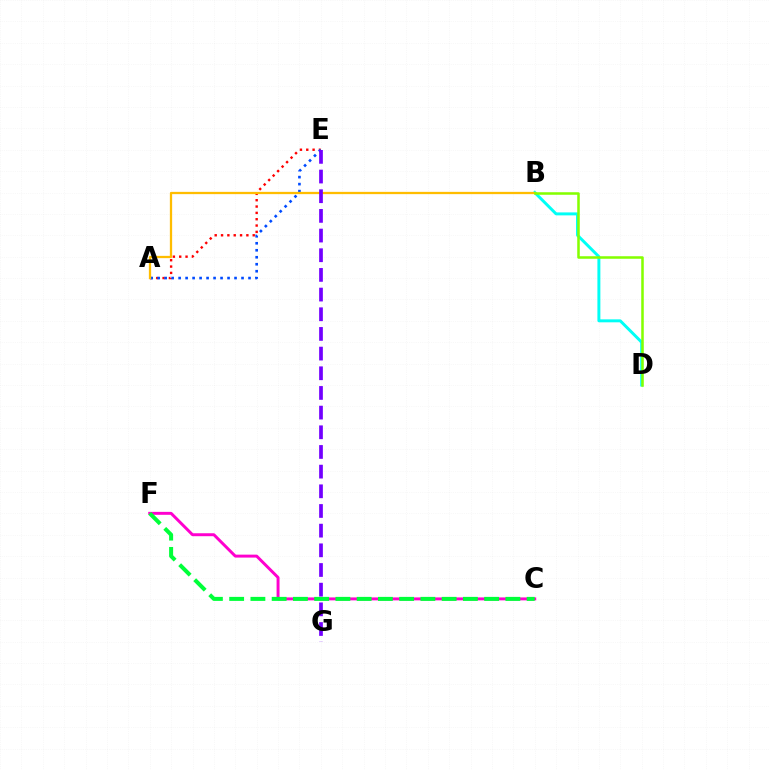{('A', 'E'): [{'color': '#ff0000', 'line_style': 'dotted', 'thickness': 1.72}, {'color': '#004bff', 'line_style': 'dotted', 'thickness': 1.9}], ('B', 'D'): [{'color': '#00fff6', 'line_style': 'solid', 'thickness': 2.13}, {'color': '#84ff00', 'line_style': 'solid', 'thickness': 1.82}], ('C', 'F'): [{'color': '#ff00cf', 'line_style': 'solid', 'thickness': 2.12}, {'color': '#00ff39', 'line_style': 'dashed', 'thickness': 2.89}], ('A', 'B'): [{'color': '#ffbd00', 'line_style': 'solid', 'thickness': 1.64}], ('E', 'G'): [{'color': '#7200ff', 'line_style': 'dashed', 'thickness': 2.67}]}